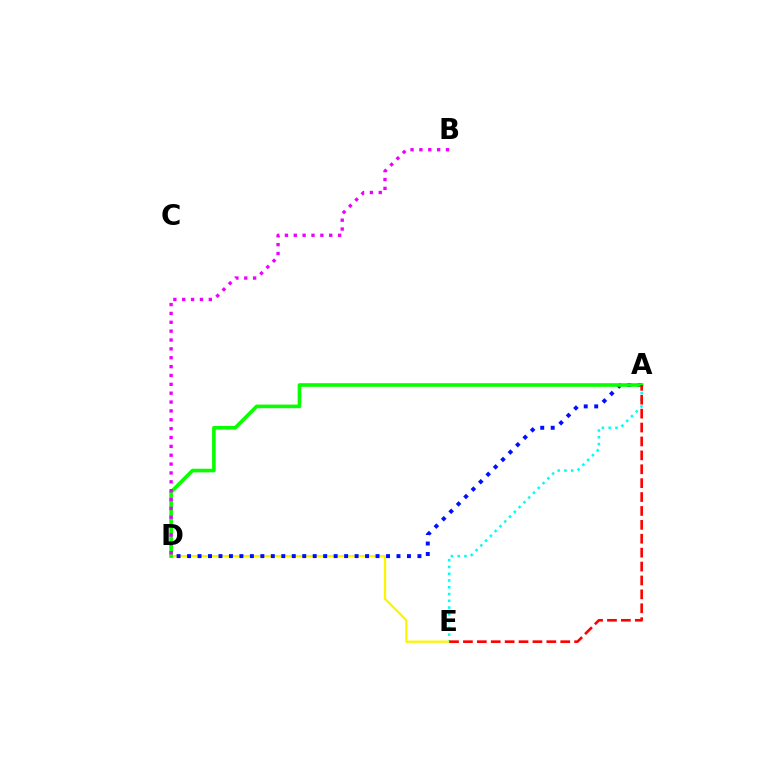{('A', 'E'): [{'color': '#00fff6', 'line_style': 'dotted', 'thickness': 1.84}, {'color': '#ff0000', 'line_style': 'dashed', 'thickness': 1.89}], ('D', 'E'): [{'color': '#fcf500', 'line_style': 'solid', 'thickness': 1.63}], ('A', 'D'): [{'color': '#0010ff', 'line_style': 'dotted', 'thickness': 2.85}, {'color': '#08ff00', 'line_style': 'solid', 'thickness': 2.61}], ('B', 'D'): [{'color': '#ee00ff', 'line_style': 'dotted', 'thickness': 2.41}]}